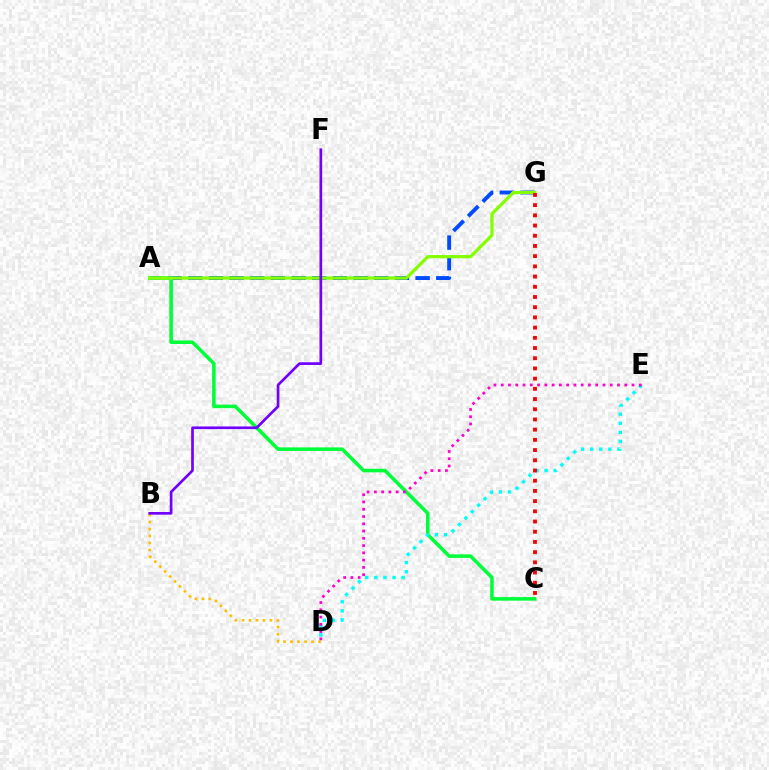{('A', 'G'): [{'color': '#004bff', 'line_style': 'dashed', 'thickness': 2.81}, {'color': '#84ff00', 'line_style': 'solid', 'thickness': 2.34}], ('A', 'C'): [{'color': '#00ff39', 'line_style': 'solid', 'thickness': 2.56}], ('D', 'E'): [{'color': '#00fff6', 'line_style': 'dotted', 'thickness': 2.47}, {'color': '#ff00cf', 'line_style': 'dotted', 'thickness': 1.97}], ('B', 'D'): [{'color': '#ffbd00', 'line_style': 'dotted', 'thickness': 1.9}], ('B', 'F'): [{'color': '#7200ff', 'line_style': 'solid', 'thickness': 1.93}], ('C', 'G'): [{'color': '#ff0000', 'line_style': 'dotted', 'thickness': 2.77}]}